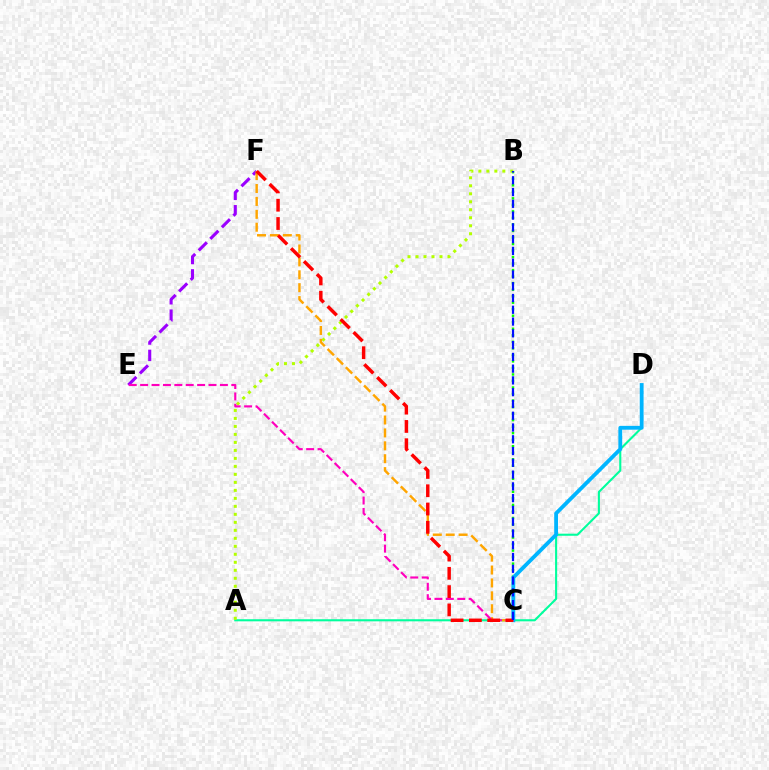{('A', 'D'): [{'color': '#00ff9d', 'line_style': 'solid', 'thickness': 1.51}], ('E', 'F'): [{'color': '#9b00ff', 'line_style': 'dashed', 'thickness': 2.22}], ('B', 'C'): [{'color': '#08ff00', 'line_style': 'dotted', 'thickness': 1.77}, {'color': '#0010ff', 'line_style': 'dashed', 'thickness': 1.6}], ('C', 'D'): [{'color': '#00b5ff', 'line_style': 'solid', 'thickness': 2.75}], ('A', 'B'): [{'color': '#b3ff00', 'line_style': 'dotted', 'thickness': 2.17}], ('C', 'F'): [{'color': '#ffa500', 'line_style': 'dashed', 'thickness': 1.75}, {'color': '#ff0000', 'line_style': 'dashed', 'thickness': 2.48}], ('C', 'E'): [{'color': '#ff00bd', 'line_style': 'dashed', 'thickness': 1.55}]}